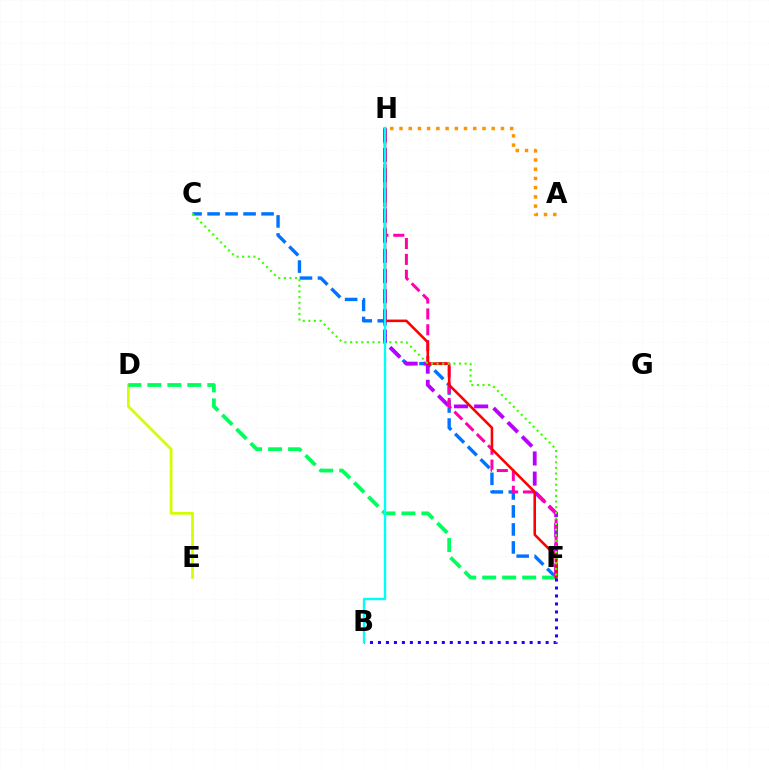{('D', 'E'): [{'color': '#d1ff00', 'line_style': 'solid', 'thickness': 1.95}], ('C', 'F'): [{'color': '#0074ff', 'line_style': 'dashed', 'thickness': 2.45}, {'color': '#3dff00', 'line_style': 'dotted', 'thickness': 1.52}], ('D', 'F'): [{'color': '#00ff5c', 'line_style': 'dashed', 'thickness': 2.71}], ('F', 'H'): [{'color': '#b900ff', 'line_style': 'dashed', 'thickness': 2.74}, {'color': '#ff00ac', 'line_style': 'dashed', 'thickness': 2.15}, {'color': '#ff0000', 'line_style': 'solid', 'thickness': 1.85}], ('B', 'F'): [{'color': '#2500ff', 'line_style': 'dotted', 'thickness': 2.17}], ('A', 'H'): [{'color': '#ff9400', 'line_style': 'dotted', 'thickness': 2.51}], ('B', 'H'): [{'color': '#00fff6', 'line_style': 'solid', 'thickness': 1.71}]}